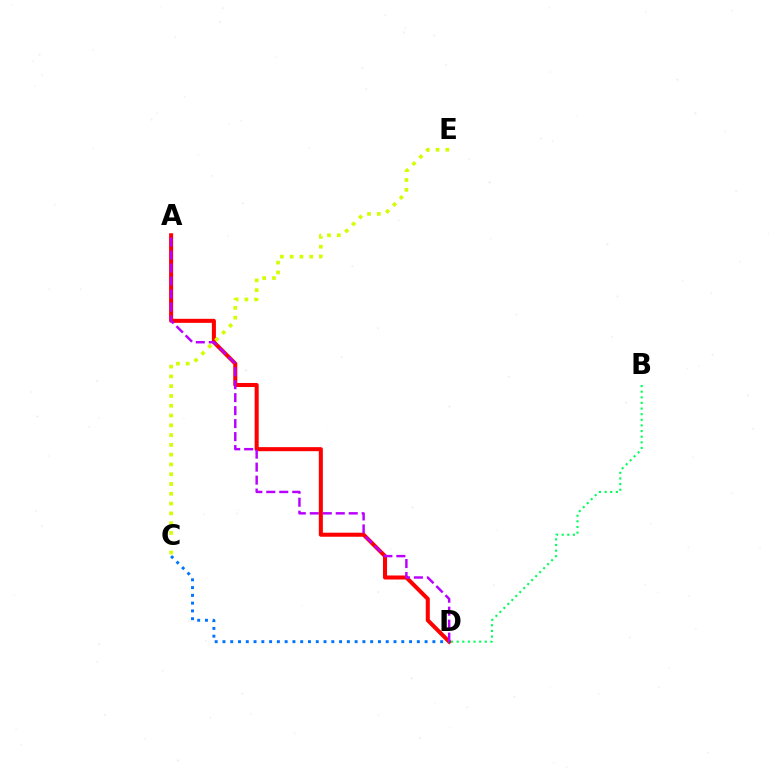{('A', 'D'): [{'color': '#ff0000', 'line_style': 'solid', 'thickness': 2.91}, {'color': '#b900ff', 'line_style': 'dashed', 'thickness': 1.76}], ('C', 'E'): [{'color': '#d1ff00', 'line_style': 'dotted', 'thickness': 2.66}], ('B', 'D'): [{'color': '#00ff5c', 'line_style': 'dotted', 'thickness': 1.53}], ('C', 'D'): [{'color': '#0074ff', 'line_style': 'dotted', 'thickness': 2.11}]}